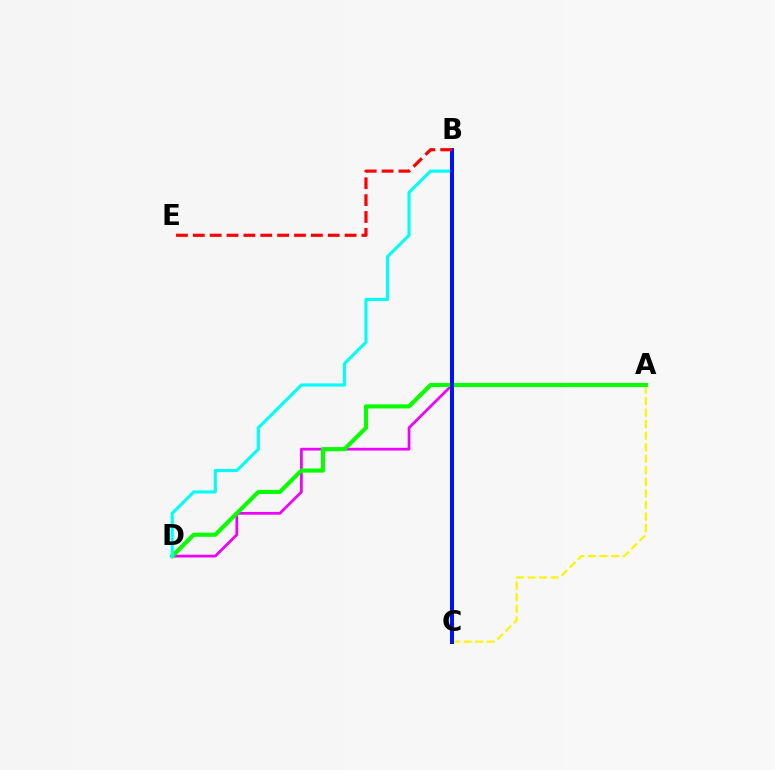{('A', 'C'): [{'color': '#fcf500', 'line_style': 'dashed', 'thickness': 1.57}], ('A', 'D'): [{'color': '#ee00ff', 'line_style': 'solid', 'thickness': 1.97}, {'color': '#08ff00', 'line_style': 'solid', 'thickness': 2.96}], ('B', 'D'): [{'color': '#00fff6', 'line_style': 'solid', 'thickness': 2.25}], ('B', 'C'): [{'color': '#0010ff', 'line_style': 'solid', 'thickness': 2.87}], ('B', 'E'): [{'color': '#ff0000', 'line_style': 'dashed', 'thickness': 2.29}]}